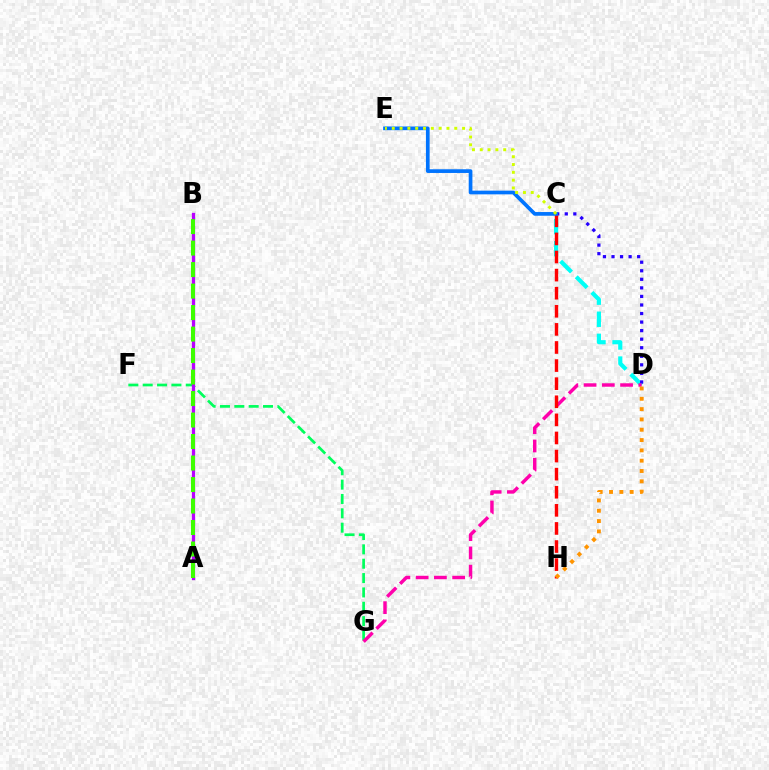{('F', 'G'): [{'color': '#00ff5c', 'line_style': 'dashed', 'thickness': 1.95}], ('C', 'D'): [{'color': '#00fff6', 'line_style': 'dashed', 'thickness': 3.0}, {'color': '#2500ff', 'line_style': 'dotted', 'thickness': 2.32}], ('D', 'G'): [{'color': '#ff00ac', 'line_style': 'dashed', 'thickness': 2.48}], ('C', 'H'): [{'color': '#ff0000', 'line_style': 'dashed', 'thickness': 2.46}], ('A', 'B'): [{'color': '#b900ff', 'line_style': 'solid', 'thickness': 2.34}, {'color': '#3dff00', 'line_style': 'dashed', 'thickness': 2.92}], ('D', 'H'): [{'color': '#ff9400', 'line_style': 'dotted', 'thickness': 2.8}], ('C', 'E'): [{'color': '#0074ff', 'line_style': 'solid', 'thickness': 2.66}, {'color': '#d1ff00', 'line_style': 'dotted', 'thickness': 2.12}]}